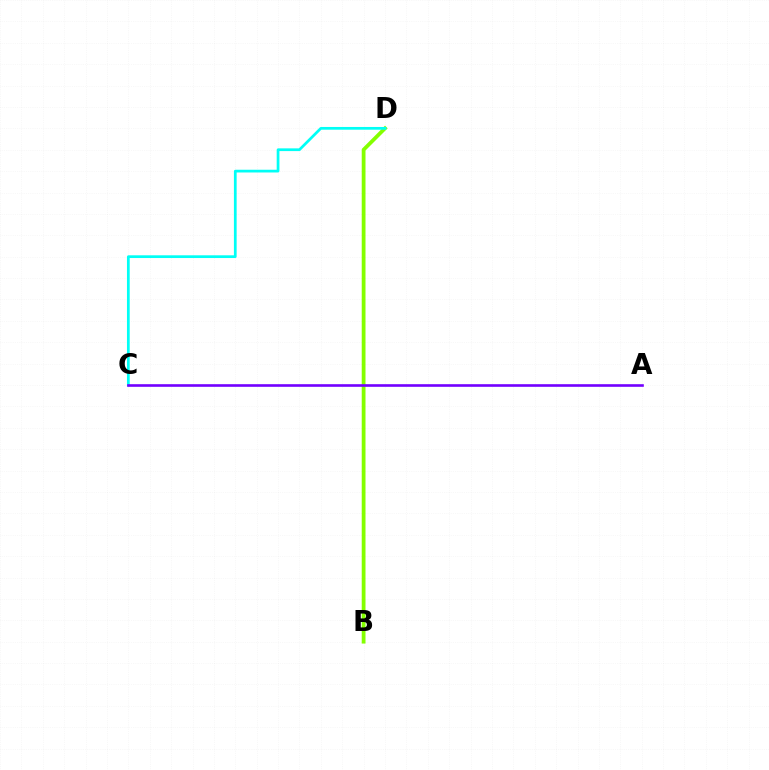{('B', 'D'): [{'color': '#ff0000', 'line_style': 'solid', 'thickness': 1.51}, {'color': '#84ff00', 'line_style': 'solid', 'thickness': 2.72}], ('C', 'D'): [{'color': '#00fff6', 'line_style': 'solid', 'thickness': 1.97}], ('A', 'C'): [{'color': '#7200ff', 'line_style': 'solid', 'thickness': 1.89}]}